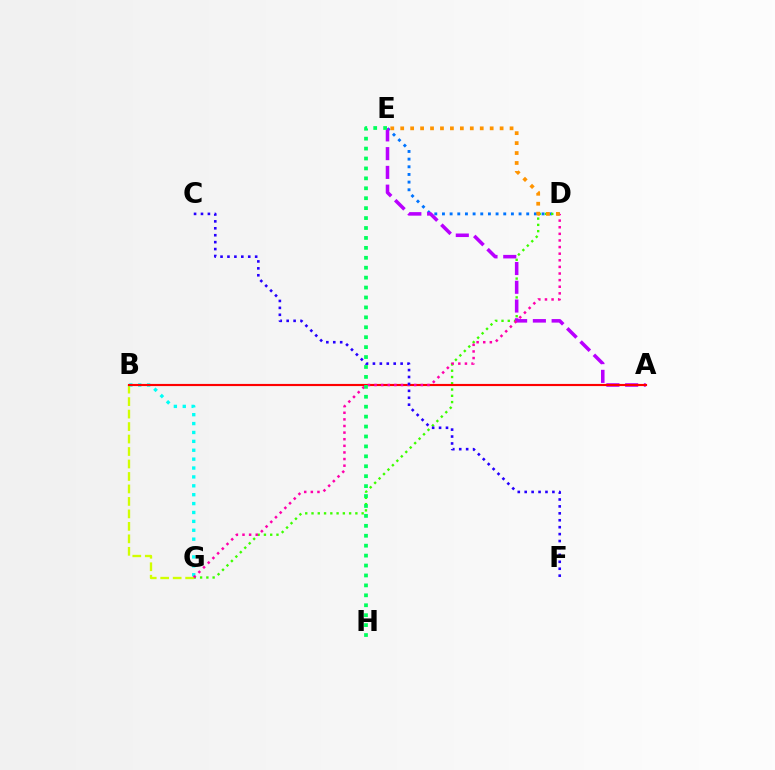{('D', 'E'): [{'color': '#0074ff', 'line_style': 'dotted', 'thickness': 2.08}, {'color': '#ff9400', 'line_style': 'dotted', 'thickness': 2.7}], ('D', 'G'): [{'color': '#3dff00', 'line_style': 'dotted', 'thickness': 1.7}, {'color': '#ff00ac', 'line_style': 'dotted', 'thickness': 1.8}], ('B', 'G'): [{'color': '#d1ff00', 'line_style': 'dashed', 'thickness': 1.69}, {'color': '#00fff6', 'line_style': 'dotted', 'thickness': 2.42}], ('A', 'E'): [{'color': '#b900ff', 'line_style': 'dashed', 'thickness': 2.55}], ('A', 'B'): [{'color': '#ff0000', 'line_style': 'solid', 'thickness': 1.55}], ('E', 'H'): [{'color': '#00ff5c', 'line_style': 'dotted', 'thickness': 2.7}], ('C', 'F'): [{'color': '#2500ff', 'line_style': 'dotted', 'thickness': 1.88}]}